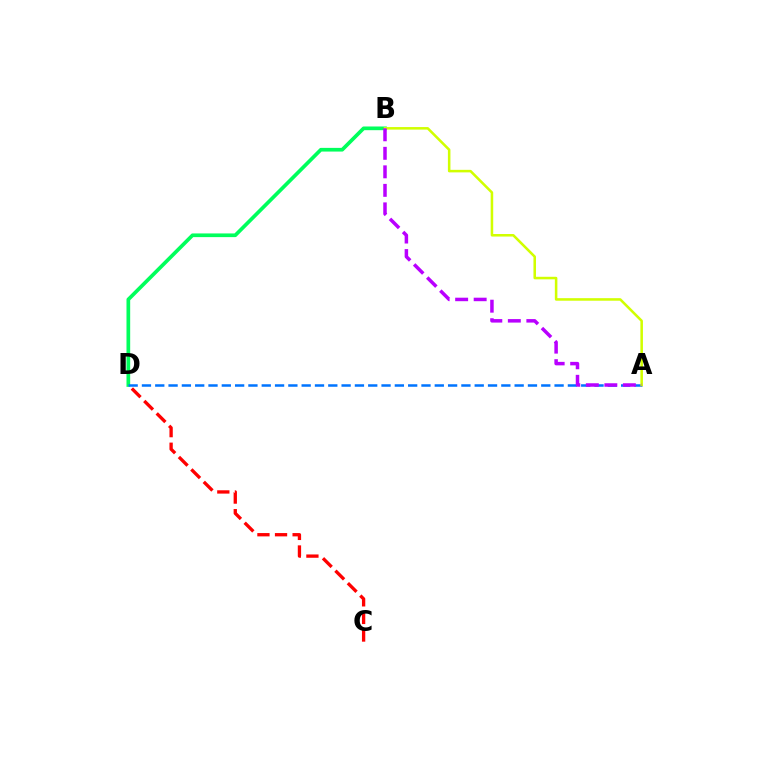{('C', 'D'): [{'color': '#ff0000', 'line_style': 'dashed', 'thickness': 2.39}], ('B', 'D'): [{'color': '#00ff5c', 'line_style': 'solid', 'thickness': 2.66}], ('A', 'D'): [{'color': '#0074ff', 'line_style': 'dashed', 'thickness': 1.81}], ('A', 'B'): [{'color': '#d1ff00', 'line_style': 'solid', 'thickness': 1.83}, {'color': '#b900ff', 'line_style': 'dashed', 'thickness': 2.52}]}